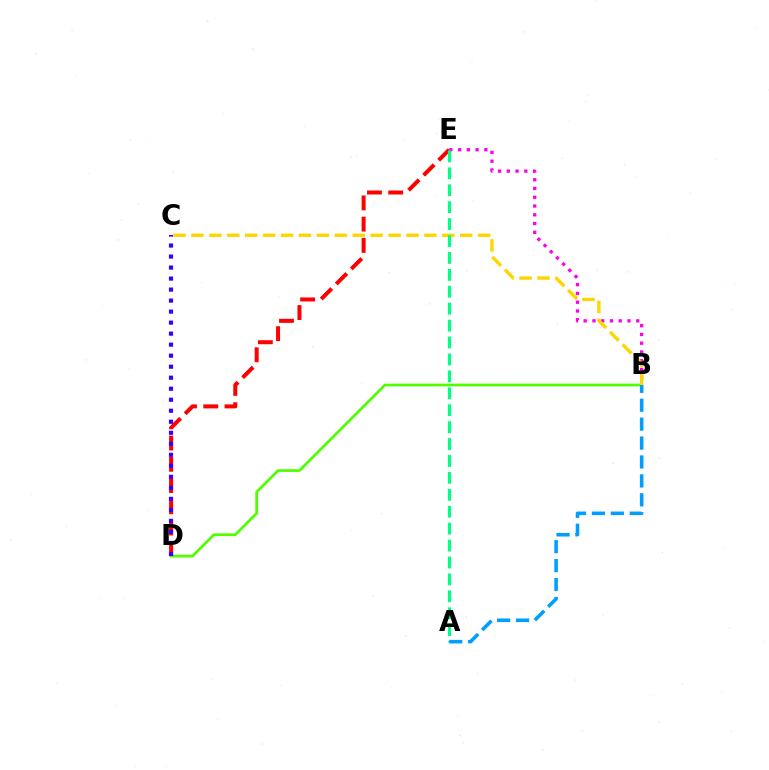{('B', 'D'): [{'color': '#4fff00', 'line_style': 'solid', 'thickness': 1.96}], ('D', 'E'): [{'color': '#ff0000', 'line_style': 'dashed', 'thickness': 2.89}], ('C', 'D'): [{'color': '#3700ff', 'line_style': 'dotted', 'thickness': 2.99}], ('B', 'E'): [{'color': '#ff00ed', 'line_style': 'dotted', 'thickness': 2.38}], ('B', 'C'): [{'color': '#ffd500', 'line_style': 'dashed', 'thickness': 2.43}], ('A', 'E'): [{'color': '#00ff86', 'line_style': 'dashed', 'thickness': 2.3}], ('A', 'B'): [{'color': '#009eff', 'line_style': 'dashed', 'thickness': 2.57}]}